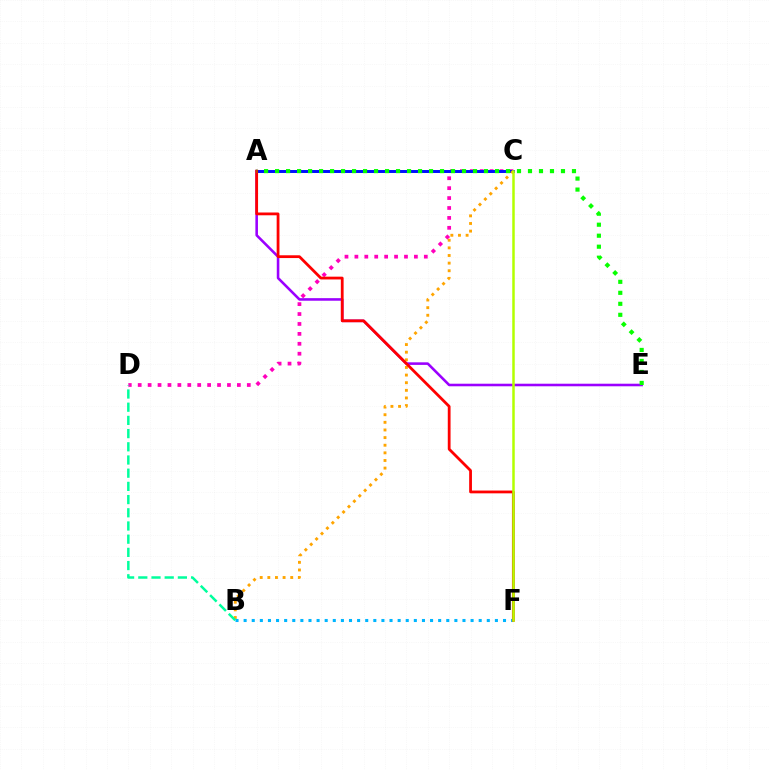{('C', 'D'): [{'color': '#ff00bd', 'line_style': 'dotted', 'thickness': 2.69}], ('A', 'C'): [{'color': '#0010ff', 'line_style': 'solid', 'thickness': 2.13}], ('A', 'E'): [{'color': '#9b00ff', 'line_style': 'solid', 'thickness': 1.85}, {'color': '#08ff00', 'line_style': 'dotted', 'thickness': 2.99}], ('B', 'C'): [{'color': '#ffa500', 'line_style': 'dotted', 'thickness': 2.07}], ('B', 'F'): [{'color': '#00b5ff', 'line_style': 'dotted', 'thickness': 2.2}], ('A', 'F'): [{'color': '#ff0000', 'line_style': 'solid', 'thickness': 2.0}], ('B', 'D'): [{'color': '#00ff9d', 'line_style': 'dashed', 'thickness': 1.79}], ('C', 'F'): [{'color': '#b3ff00', 'line_style': 'solid', 'thickness': 1.8}]}